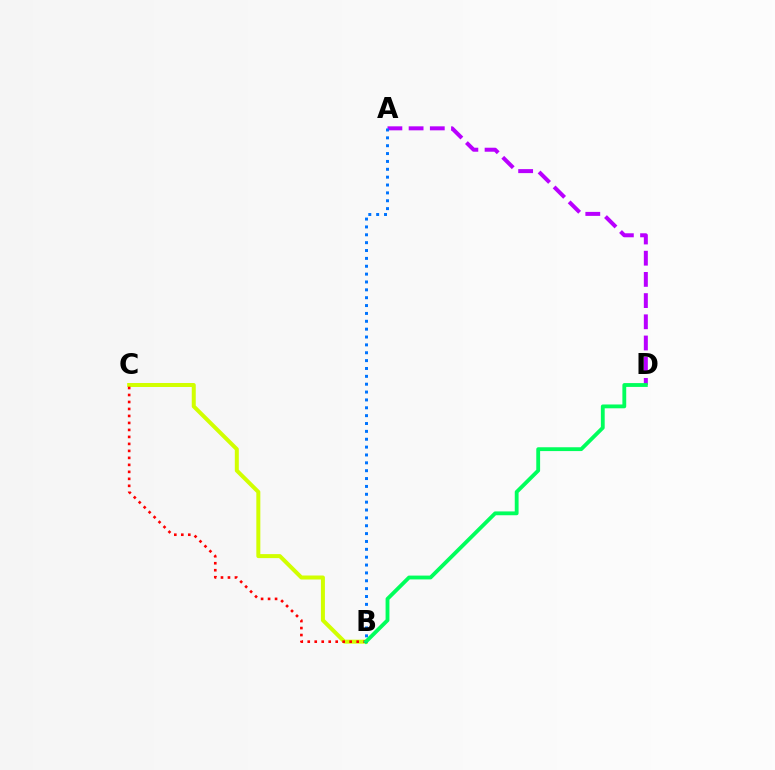{('B', 'C'): [{'color': '#d1ff00', 'line_style': 'solid', 'thickness': 2.87}, {'color': '#ff0000', 'line_style': 'dotted', 'thickness': 1.9}], ('A', 'D'): [{'color': '#b900ff', 'line_style': 'dashed', 'thickness': 2.88}], ('B', 'D'): [{'color': '#00ff5c', 'line_style': 'solid', 'thickness': 2.75}], ('A', 'B'): [{'color': '#0074ff', 'line_style': 'dotted', 'thickness': 2.14}]}